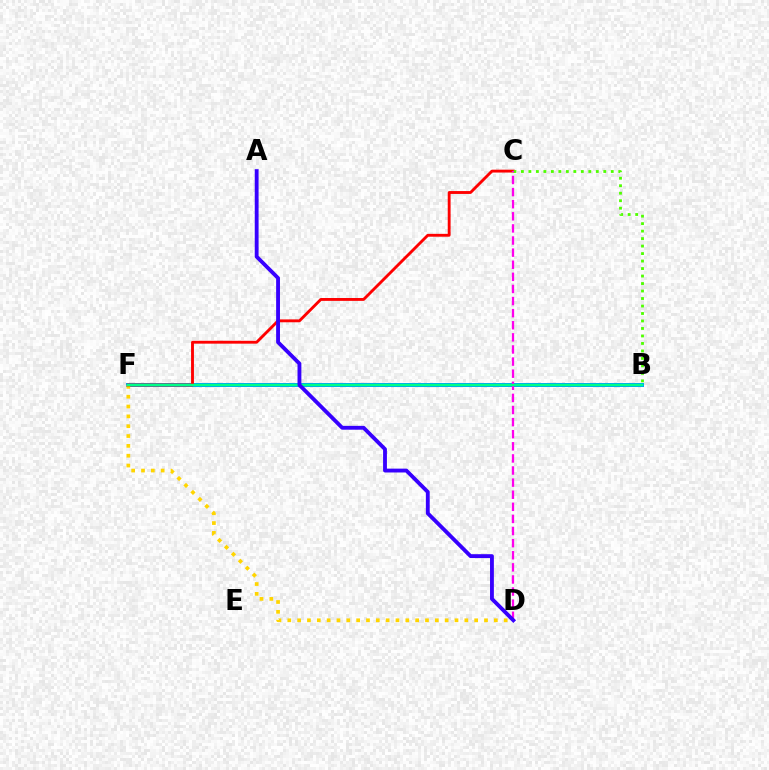{('B', 'F'): [{'color': '#009eff', 'line_style': 'solid', 'thickness': 2.89}, {'color': '#00ff86', 'line_style': 'solid', 'thickness': 1.79}], ('D', 'F'): [{'color': '#ffd500', 'line_style': 'dotted', 'thickness': 2.67}], ('C', 'F'): [{'color': '#ff0000', 'line_style': 'solid', 'thickness': 2.06}], ('B', 'C'): [{'color': '#4fff00', 'line_style': 'dotted', 'thickness': 2.03}], ('C', 'D'): [{'color': '#ff00ed', 'line_style': 'dashed', 'thickness': 1.64}], ('A', 'D'): [{'color': '#3700ff', 'line_style': 'solid', 'thickness': 2.77}]}